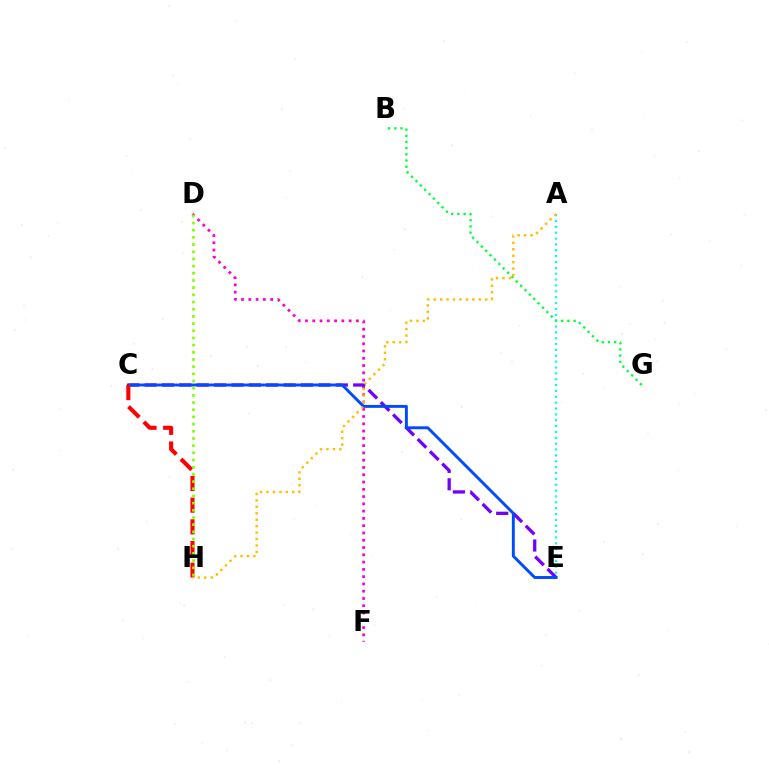{('A', 'E'): [{'color': '#00fff6', 'line_style': 'dotted', 'thickness': 1.59}], ('B', 'G'): [{'color': '#00ff39', 'line_style': 'dotted', 'thickness': 1.68}], ('D', 'F'): [{'color': '#ff00cf', 'line_style': 'dotted', 'thickness': 1.98}], ('C', 'E'): [{'color': '#7200ff', 'line_style': 'dashed', 'thickness': 2.36}, {'color': '#004bff', 'line_style': 'solid', 'thickness': 2.1}], ('C', 'H'): [{'color': '#ff0000', 'line_style': 'dashed', 'thickness': 2.94}], ('A', 'H'): [{'color': '#ffbd00', 'line_style': 'dotted', 'thickness': 1.75}], ('D', 'H'): [{'color': '#84ff00', 'line_style': 'dotted', 'thickness': 1.95}]}